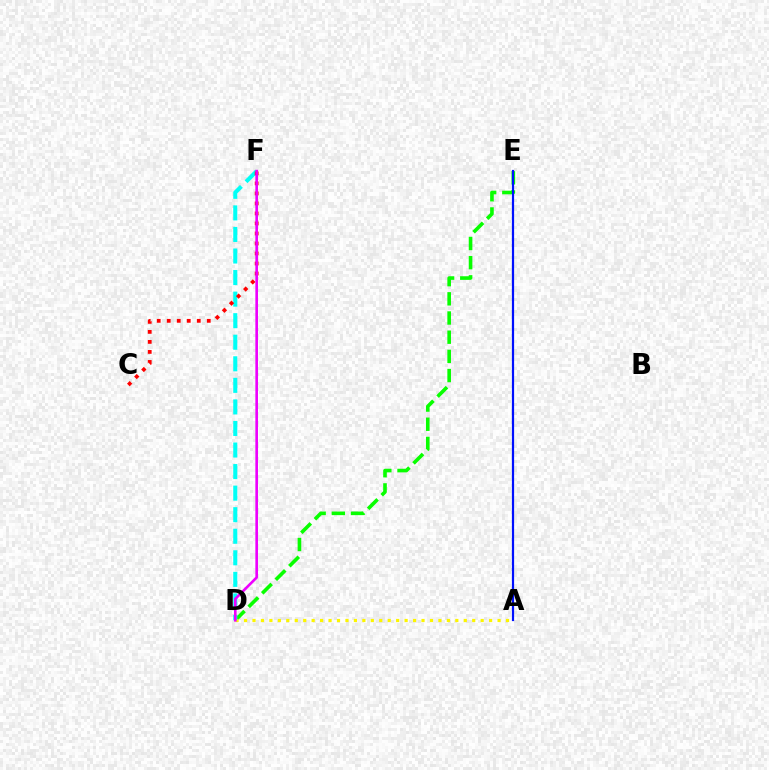{('D', 'E'): [{'color': '#08ff00', 'line_style': 'dashed', 'thickness': 2.61}], ('A', 'E'): [{'color': '#0010ff', 'line_style': 'solid', 'thickness': 1.59}], ('A', 'D'): [{'color': '#fcf500', 'line_style': 'dotted', 'thickness': 2.3}], ('D', 'F'): [{'color': '#00fff6', 'line_style': 'dashed', 'thickness': 2.93}, {'color': '#ee00ff', 'line_style': 'solid', 'thickness': 1.89}], ('C', 'F'): [{'color': '#ff0000', 'line_style': 'dotted', 'thickness': 2.72}]}